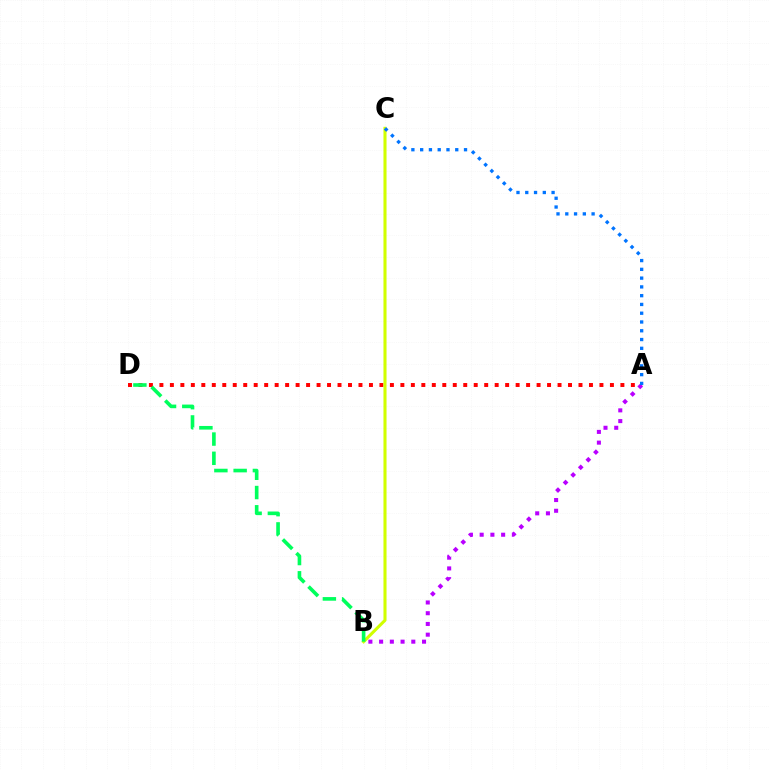{('A', 'D'): [{'color': '#ff0000', 'line_style': 'dotted', 'thickness': 2.85}], ('A', 'B'): [{'color': '#b900ff', 'line_style': 'dotted', 'thickness': 2.92}], ('B', 'C'): [{'color': '#d1ff00', 'line_style': 'solid', 'thickness': 2.21}], ('B', 'D'): [{'color': '#00ff5c', 'line_style': 'dashed', 'thickness': 2.62}], ('A', 'C'): [{'color': '#0074ff', 'line_style': 'dotted', 'thickness': 2.38}]}